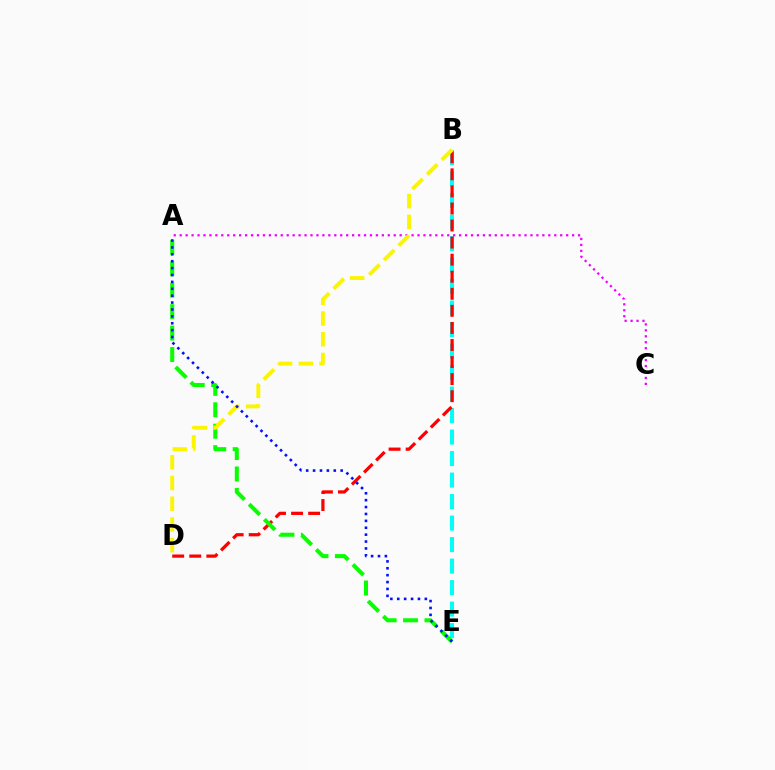{('B', 'E'): [{'color': '#00fff6', 'line_style': 'dashed', 'thickness': 2.92}], ('B', 'D'): [{'color': '#ff0000', 'line_style': 'dashed', 'thickness': 2.32}, {'color': '#fcf500', 'line_style': 'dashed', 'thickness': 2.81}], ('A', 'E'): [{'color': '#08ff00', 'line_style': 'dashed', 'thickness': 2.91}, {'color': '#0010ff', 'line_style': 'dotted', 'thickness': 1.87}], ('A', 'C'): [{'color': '#ee00ff', 'line_style': 'dotted', 'thickness': 1.62}]}